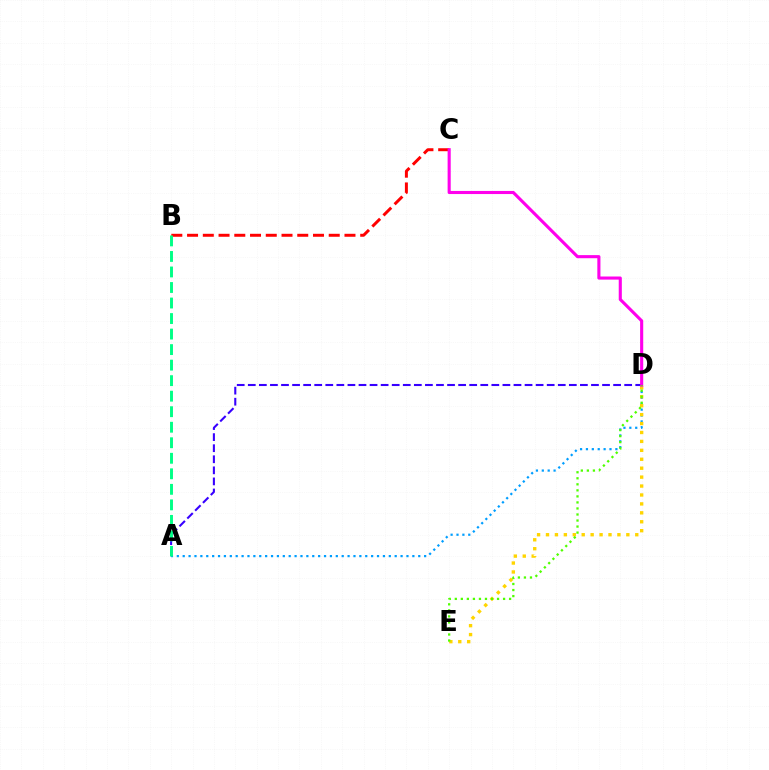{('B', 'C'): [{'color': '#ff0000', 'line_style': 'dashed', 'thickness': 2.14}], ('A', 'D'): [{'color': '#009eff', 'line_style': 'dotted', 'thickness': 1.6}, {'color': '#3700ff', 'line_style': 'dashed', 'thickness': 1.5}], ('D', 'E'): [{'color': '#ffd500', 'line_style': 'dotted', 'thickness': 2.43}, {'color': '#4fff00', 'line_style': 'dotted', 'thickness': 1.64}], ('A', 'B'): [{'color': '#00ff86', 'line_style': 'dashed', 'thickness': 2.11}], ('C', 'D'): [{'color': '#ff00ed', 'line_style': 'solid', 'thickness': 2.23}]}